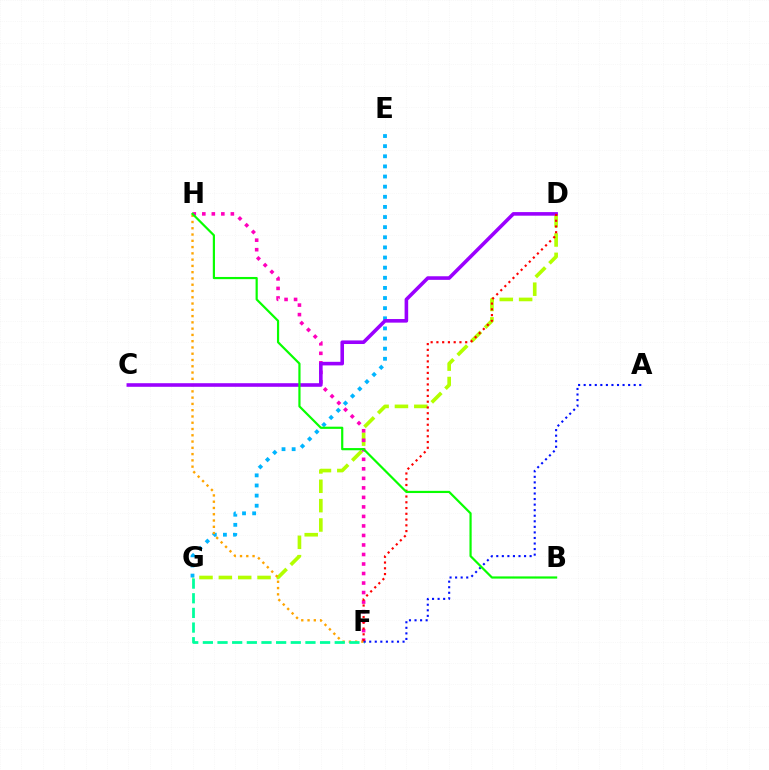{('D', 'G'): [{'color': '#b3ff00', 'line_style': 'dashed', 'thickness': 2.63}], ('F', 'H'): [{'color': '#ff00bd', 'line_style': 'dotted', 'thickness': 2.59}, {'color': '#ffa500', 'line_style': 'dotted', 'thickness': 1.7}], ('E', 'G'): [{'color': '#00b5ff', 'line_style': 'dotted', 'thickness': 2.75}], ('C', 'D'): [{'color': '#9b00ff', 'line_style': 'solid', 'thickness': 2.58}], ('F', 'G'): [{'color': '#00ff9d', 'line_style': 'dashed', 'thickness': 1.99}], ('A', 'F'): [{'color': '#0010ff', 'line_style': 'dotted', 'thickness': 1.51}], ('D', 'F'): [{'color': '#ff0000', 'line_style': 'dotted', 'thickness': 1.56}], ('B', 'H'): [{'color': '#08ff00', 'line_style': 'solid', 'thickness': 1.58}]}